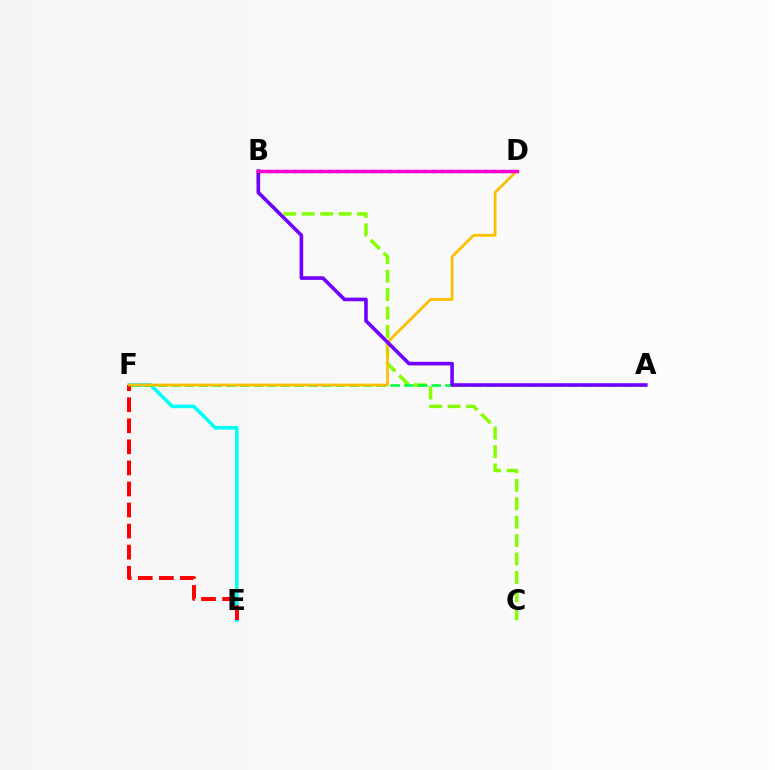{('E', 'F'): [{'color': '#00fff6', 'line_style': 'solid', 'thickness': 2.58}, {'color': '#ff0000', 'line_style': 'dashed', 'thickness': 2.86}], ('B', 'C'): [{'color': '#84ff00', 'line_style': 'dashed', 'thickness': 2.5}], ('A', 'F'): [{'color': '#00ff39', 'line_style': 'dashed', 'thickness': 1.86}], ('D', 'F'): [{'color': '#ffbd00', 'line_style': 'solid', 'thickness': 1.96}], ('B', 'D'): [{'color': '#004bff', 'line_style': 'dotted', 'thickness': 2.36}, {'color': '#ff00cf', 'line_style': 'solid', 'thickness': 2.45}], ('A', 'B'): [{'color': '#7200ff', 'line_style': 'solid', 'thickness': 2.6}]}